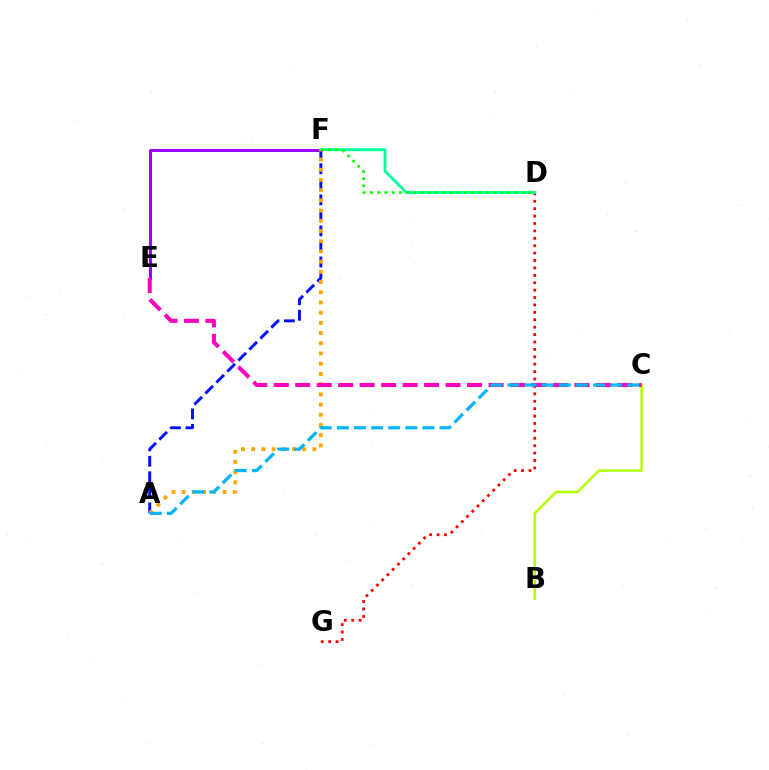{('D', 'G'): [{'color': '#ff0000', 'line_style': 'dotted', 'thickness': 2.01}], ('A', 'F'): [{'color': '#0010ff', 'line_style': 'dashed', 'thickness': 2.11}, {'color': '#ffa500', 'line_style': 'dotted', 'thickness': 2.77}], ('E', 'F'): [{'color': '#9b00ff', 'line_style': 'solid', 'thickness': 2.13}], ('B', 'C'): [{'color': '#b3ff00', 'line_style': 'solid', 'thickness': 1.81}], ('D', 'F'): [{'color': '#00ff9d', 'line_style': 'solid', 'thickness': 2.03}, {'color': '#08ff00', 'line_style': 'dotted', 'thickness': 1.96}], ('C', 'E'): [{'color': '#ff00bd', 'line_style': 'dashed', 'thickness': 2.92}], ('A', 'C'): [{'color': '#00b5ff', 'line_style': 'dashed', 'thickness': 2.33}]}